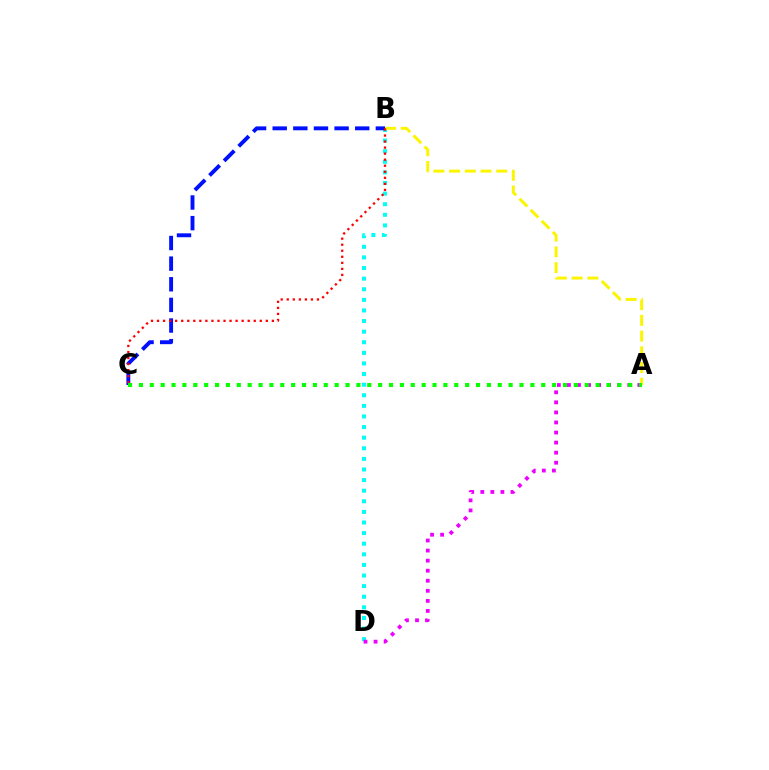{('B', 'D'): [{'color': '#00fff6', 'line_style': 'dotted', 'thickness': 2.88}], ('B', 'C'): [{'color': '#0010ff', 'line_style': 'dashed', 'thickness': 2.8}, {'color': '#ff0000', 'line_style': 'dotted', 'thickness': 1.64}], ('A', 'B'): [{'color': '#fcf500', 'line_style': 'dashed', 'thickness': 2.14}], ('A', 'D'): [{'color': '#ee00ff', 'line_style': 'dotted', 'thickness': 2.73}], ('A', 'C'): [{'color': '#08ff00', 'line_style': 'dotted', 'thickness': 2.95}]}